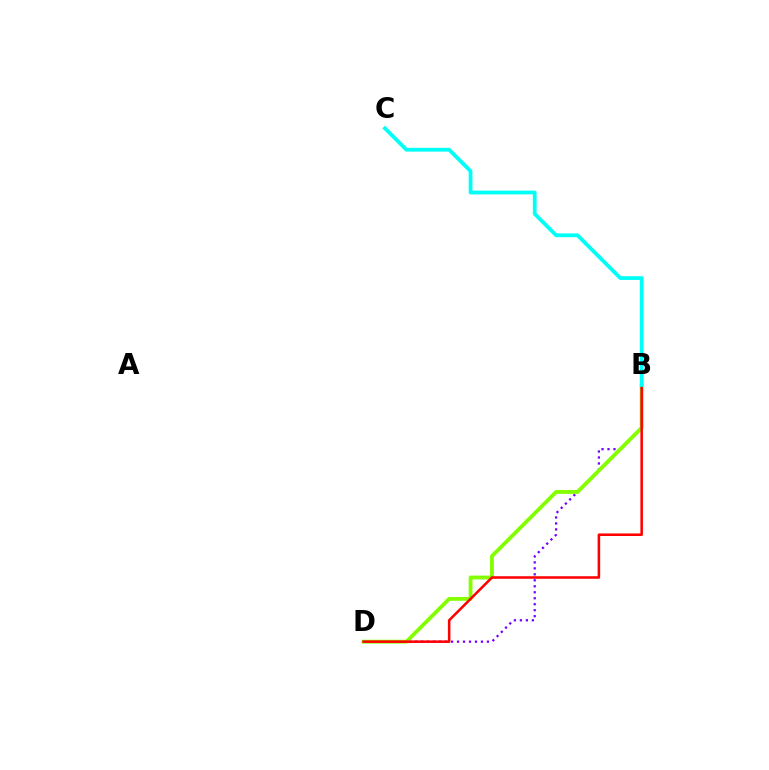{('B', 'D'): [{'color': '#7200ff', 'line_style': 'dotted', 'thickness': 1.62}, {'color': '#84ff00', 'line_style': 'solid', 'thickness': 2.77}, {'color': '#ff0000', 'line_style': 'solid', 'thickness': 1.83}], ('B', 'C'): [{'color': '#00fff6', 'line_style': 'solid', 'thickness': 2.73}]}